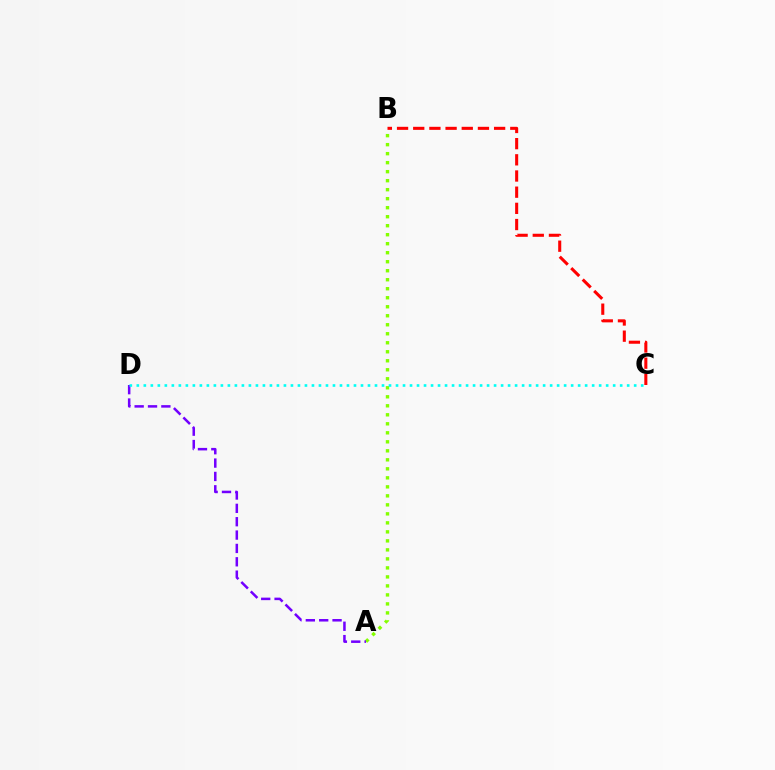{('A', 'B'): [{'color': '#84ff00', 'line_style': 'dotted', 'thickness': 2.45}], ('B', 'C'): [{'color': '#ff0000', 'line_style': 'dashed', 'thickness': 2.2}], ('A', 'D'): [{'color': '#7200ff', 'line_style': 'dashed', 'thickness': 1.81}], ('C', 'D'): [{'color': '#00fff6', 'line_style': 'dotted', 'thickness': 1.9}]}